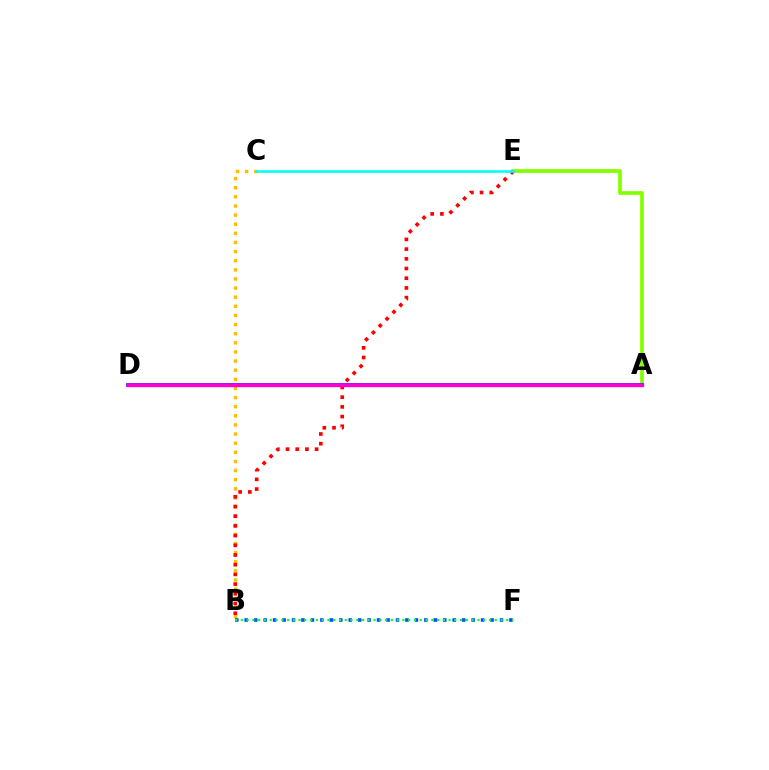{('B', 'C'): [{'color': '#ffbd00', 'line_style': 'dotted', 'thickness': 2.48}], ('A', 'E'): [{'color': '#84ff00', 'line_style': 'solid', 'thickness': 2.69}], ('B', 'E'): [{'color': '#ff0000', 'line_style': 'dotted', 'thickness': 2.64}], ('A', 'D'): [{'color': '#7200ff', 'line_style': 'solid', 'thickness': 2.67}, {'color': '#ff00cf', 'line_style': 'solid', 'thickness': 2.43}], ('B', 'F'): [{'color': '#004bff', 'line_style': 'dotted', 'thickness': 2.57}, {'color': '#00ff39', 'line_style': 'dotted', 'thickness': 1.57}], ('C', 'E'): [{'color': '#00fff6', 'line_style': 'solid', 'thickness': 1.85}]}